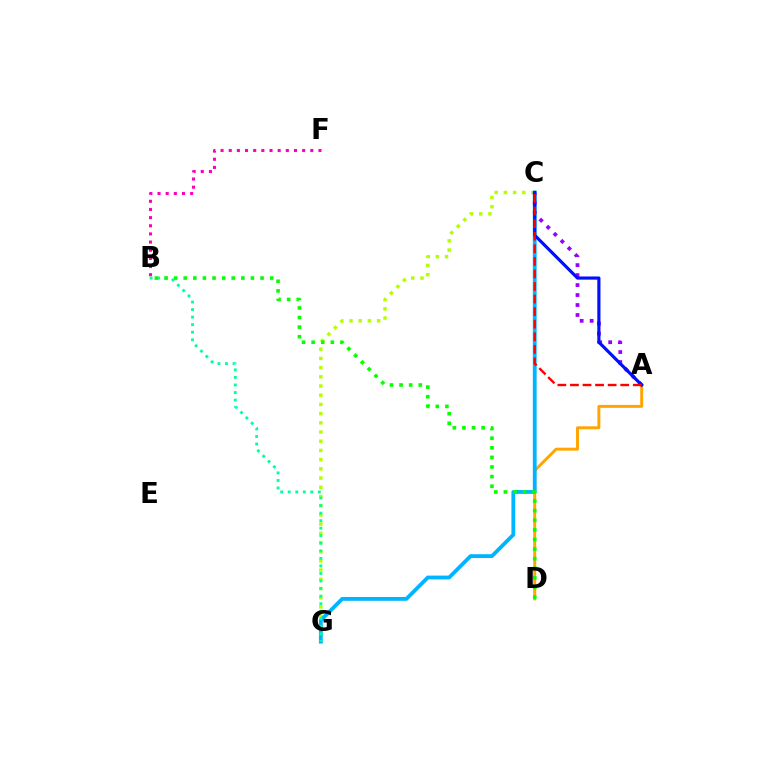{('A', 'D'): [{'color': '#ffa500', 'line_style': 'solid', 'thickness': 2.11}], ('B', 'F'): [{'color': '#ff00bd', 'line_style': 'dotted', 'thickness': 2.22}], ('C', 'G'): [{'color': '#b3ff00', 'line_style': 'dotted', 'thickness': 2.5}, {'color': '#00b5ff', 'line_style': 'solid', 'thickness': 2.75}], ('A', 'C'): [{'color': '#9b00ff', 'line_style': 'dotted', 'thickness': 2.71}, {'color': '#0010ff', 'line_style': 'solid', 'thickness': 2.27}, {'color': '#ff0000', 'line_style': 'dashed', 'thickness': 1.71}], ('B', 'G'): [{'color': '#00ff9d', 'line_style': 'dotted', 'thickness': 2.05}], ('B', 'D'): [{'color': '#08ff00', 'line_style': 'dotted', 'thickness': 2.61}]}